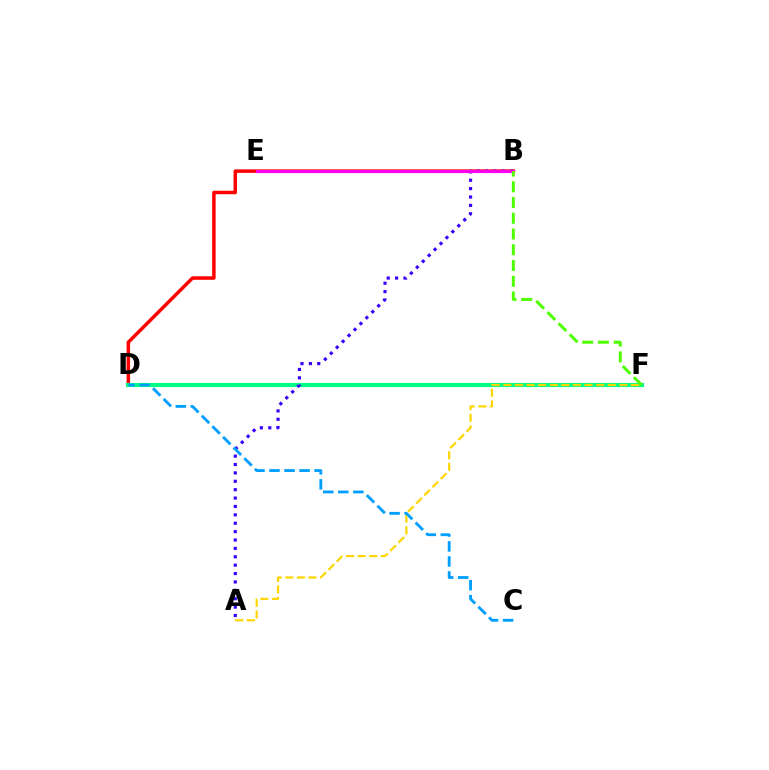{('B', 'D'): [{'color': '#ff0000', 'line_style': 'solid', 'thickness': 2.51}], ('D', 'F'): [{'color': '#00ff86', 'line_style': 'solid', 'thickness': 2.97}], ('A', 'F'): [{'color': '#ffd500', 'line_style': 'dashed', 'thickness': 1.58}], ('A', 'B'): [{'color': '#3700ff', 'line_style': 'dotted', 'thickness': 2.28}], ('B', 'E'): [{'color': '#ff00ed', 'line_style': 'solid', 'thickness': 2.29}], ('C', 'D'): [{'color': '#009eff', 'line_style': 'dashed', 'thickness': 2.04}], ('B', 'F'): [{'color': '#4fff00', 'line_style': 'dashed', 'thickness': 2.14}]}